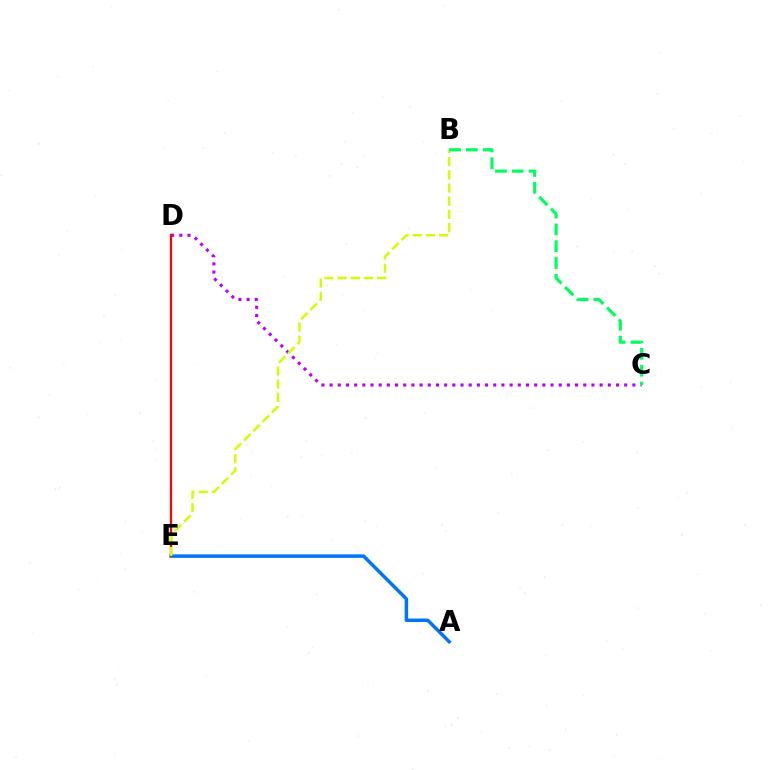{('C', 'D'): [{'color': '#b900ff', 'line_style': 'dotted', 'thickness': 2.22}], ('A', 'E'): [{'color': '#0074ff', 'line_style': 'solid', 'thickness': 2.5}], ('D', 'E'): [{'color': '#ff0000', 'line_style': 'solid', 'thickness': 1.65}], ('B', 'E'): [{'color': '#d1ff00', 'line_style': 'dashed', 'thickness': 1.79}], ('B', 'C'): [{'color': '#00ff5c', 'line_style': 'dashed', 'thickness': 2.28}]}